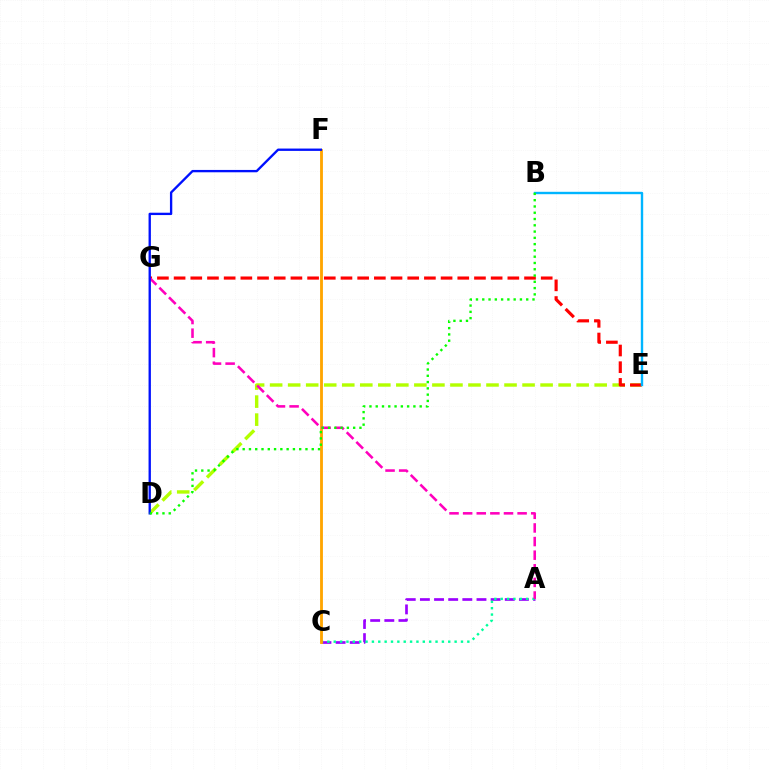{('D', 'E'): [{'color': '#b3ff00', 'line_style': 'dashed', 'thickness': 2.45}], ('A', 'C'): [{'color': '#9b00ff', 'line_style': 'dashed', 'thickness': 1.92}, {'color': '#00ff9d', 'line_style': 'dotted', 'thickness': 1.73}], ('E', 'G'): [{'color': '#ff0000', 'line_style': 'dashed', 'thickness': 2.27}], ('C', 'F'): [{'color': '#ffa500', 'line_style': 'solid', 'thickness': 2.04}], ('B', 'E'): [{'color': '#00b5ff', 'line_style': 'solid', 'thickness': 1.72}], ('A', 'G'): [{'color': '#ff00bd', 'line_style': 'dashed', 'thickness': 1.85}], ('D', 'F'): [{'color': '#0010ff', 'line_style': 'solid', 'thickness': 1.69}], ('B', 'D'): [{'color': '#08ff00', 'line_style': 'dotted', 'thickness': 1.71}]}